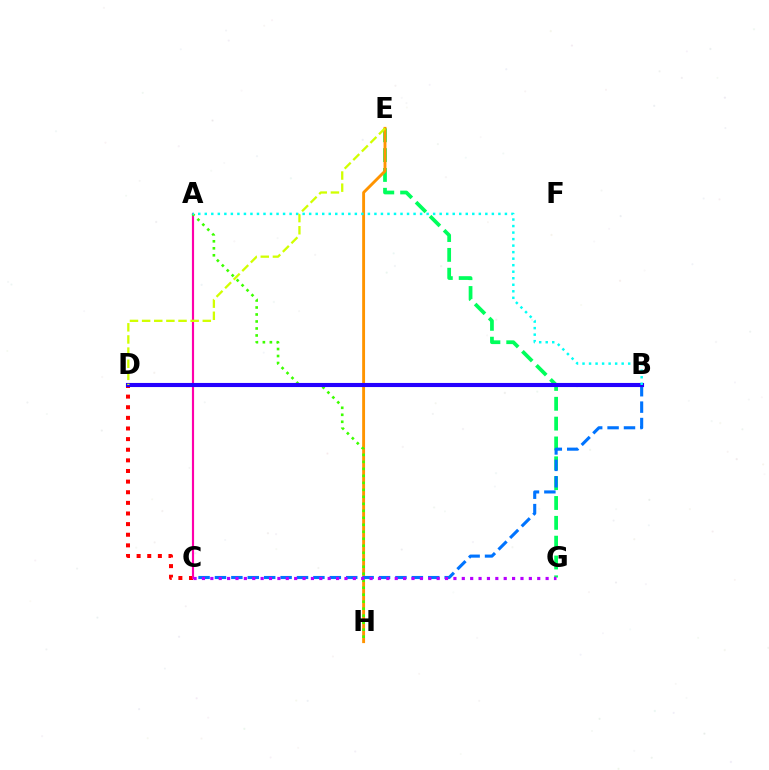{('E', 'G'): [{'color': '#00ff5c', 'line_style': 'dashed', 'thickness': 2.7}], ('C', 'D'): [{'color': '#ff0000', 'line_style': 'dotted', 'thickness': 2.89}], ('E', 'H'): [{'color': '#ff9400', 'line_style': 'solid', 'thickness': 2.08}], ('B', 'C'): [{'color': '#0074ff', 'line_style': 'dashed', 'thickness': 2.23}], ('A', 'C'): [{'color': '#ff00ac', 'line_style': 'solid', 'thickness': 1.55}], ('A', 'H'): [{'color': '#3dff00', 'line_style': 'dotted', 'thickness': 1.9}], ('B', 'D'): [{'color': '#2500ff', 'line_style': 'solid', 'thickness': 2.95}], ('C', 'G'): [{'color': '#b900ff', 'line_style': 'dotted', 'thickness': 2.28}], ('A', 'B'): [{'color': '#00fff6', 'line_style': 'dotted', 'thickness': 1.77}], ('D', 'E'): [{'color': '#d1ff00', 'line_style': 'dashed', 'thickness': 1.65}]}